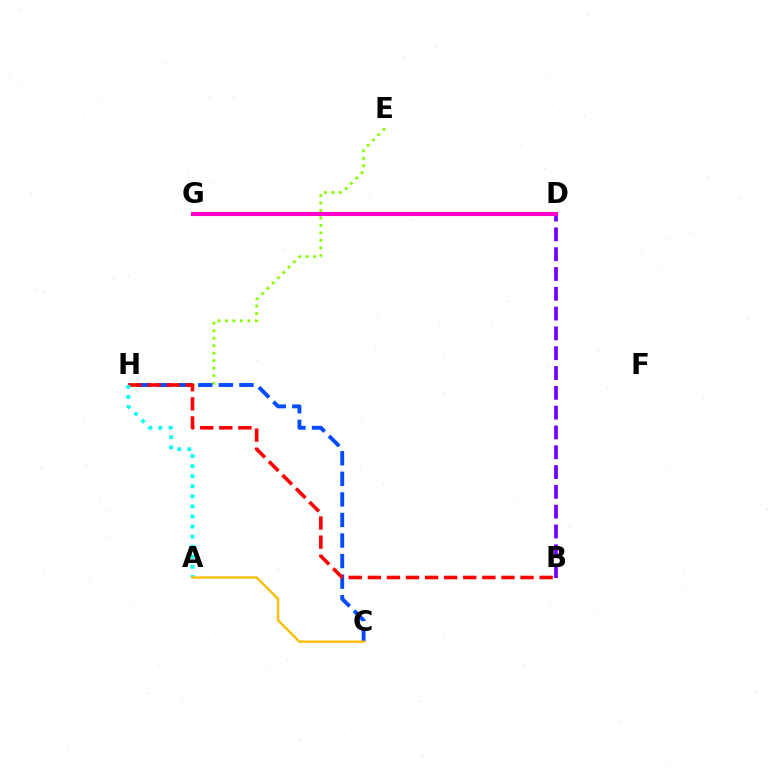{('E', 'H'): [{'color': '#84ff00', 'line_style': 'dotted', 'thickness': 2.03}], ('C', 'H'): [{'color': '#004bff', 'line_style': 'dashed', 'thickness': 2.79}], ('B', 'H'): [{'color': '#ff0000', 'line_style': 'dashed', 'thickness': 2.59}], ('B', 'D'): [{'color': '#7200ff', 'line_style': 'dashed', 'thickness': 2.69}], ('A', 'H'): [{'color': '#00fff6', 'line_style': 'dotted', 'thickness': 2.74}], ('D', 'G'): [{'color': '#00ff39', 'line_style': 'solid', 'thickness': 2.19}, {'color': '#ff00cf', 'line_style': 'solid', 'thickness': 2.94}], ('A', 'C'): [{'color': '#ffbd00', 'line_style': 'solid', 'thickness': 1.7}]}